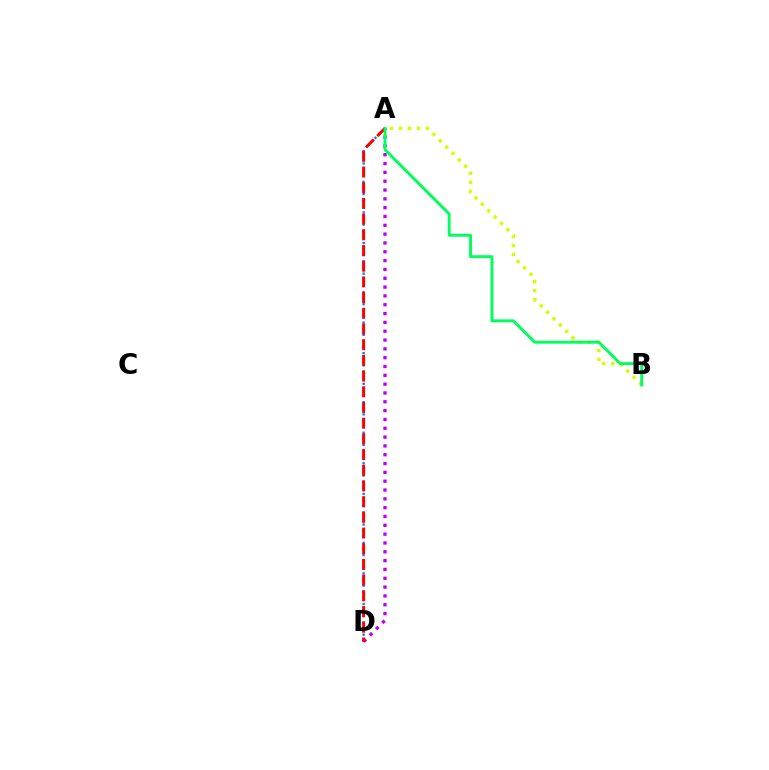{('A', 'D'): [{'color': '#0074ff', 'line_style': 'dotted', 'thickness': 1.66}, {'color': '#b900ff', 'line_style': 'dotted', 'thickness': 2.4}, {'color': '#ff0000', 'line_style': 'dashed', 'thickness': 2.13}], ('A', 'B'): [{'color': '#d1ff00', 'line_style': 'dotted', 'thickness': 2.45}, {'color': '#00ff5c', 'line_style': 'solid', 'thickness': 2.09}]}